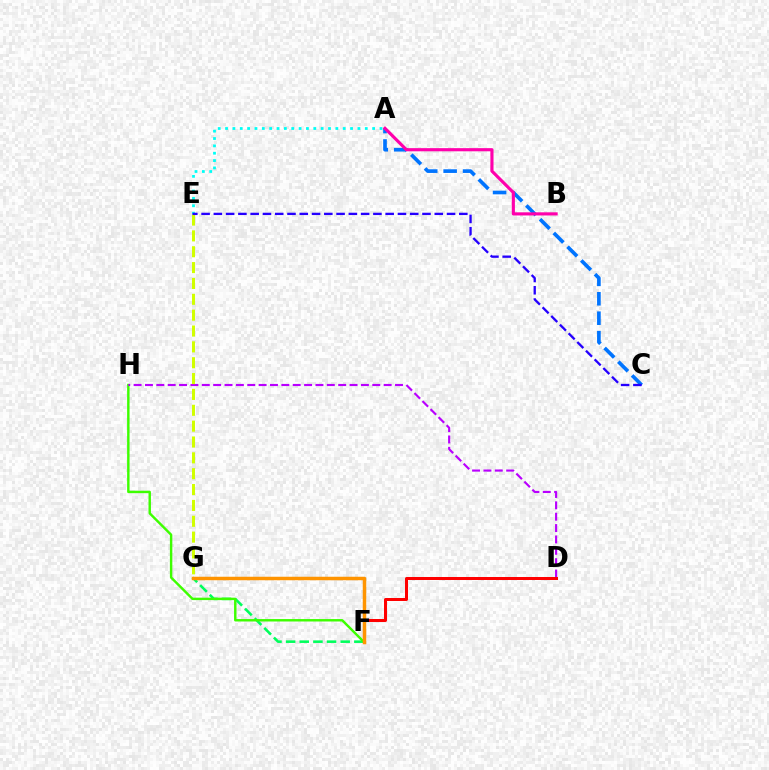{('F', 'G'): [{'color': '#00ff5c', 'line_style': 'dashed', 'thickness': 1.85}, {'color': '#ff9400', 'line_style': 'solid', 'thickness': 2.52}], ('A', 'C'): [{'color': '#0074ff', 'line_style': 'dashed', 'thickness': 2.64}], ('F', 'H'): [{'color': '#3dff00', 'line_style': 'solid', 'thickness': 1.75}], ('A', 'E'): [{'color': '#00fff6', 'line_style': 'dotted', 'thickness': 2.0}], ('D', 'H'): [{'color': '#b900ff', 'line_style': 'dashed', 'thickness': 1.54}], ('D', 'F'): [{'color': '#ff0000', 'line_style': 'solid', 'thickness': 2.16}], ('E', 'G'): [{'color': '#d1ff00', 'line_style': 'dashed', 'thickness': 2.15}], ('C', 'E'): [{'color': '#2500ff', 'line_style': 'dashed', 'thickness': 1.67}], ('A', 'B'): [{'color': '#ff00ac', 'line_style': 'solid', 'thickness': 2.27}]}